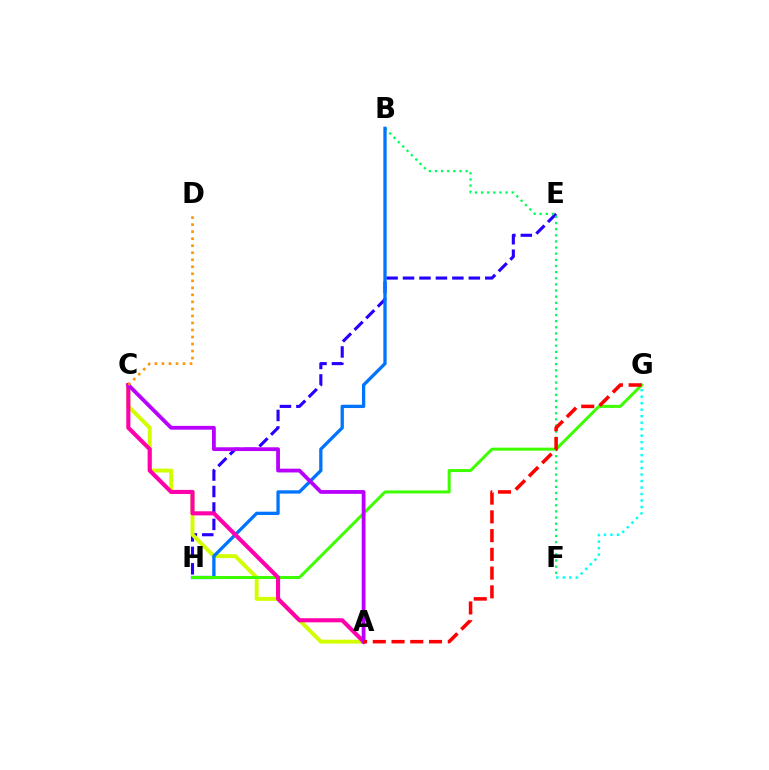{('E', 'H'): [{'color': '#2500ff', 'line_style': 'dashed', 'thickness': 2.23}], ('F', 'G'): [{'color': '#00fff6', 'line_style': 'dotted', 'thickness': 1.76}], ('A', 'C'): [{'color': '#d1ff00', 'line_style': 'solid', 'thickness': 2.82}, {'color': '#ff00ac', 'line_style': 'solid', 'thickness': 2.95}, {'color': '#b900ff', 'line_style': 'solid', 'thickness': 2.73}], ('B', 'F'): [{'color': '#00ff5c', 'line_style': 'dotted', 'thickness': 1.67}], ('B', 'H'): [{'color': '#0074ff', 'line_style': 'solid', 'thickness': 2.37}], ('G', 'H'): [{'color': '#3dff00', 'line_style': 'solid', 'thickness': 2.16}], ('C', 'D'): [{'color': '#ff9400', 'line_style': 'dotted', 'thickness': 1.91}], ('A', 'G'): [{'color': '#ff0000', 'line_style': 'dashed', 'thickness': 2.55}]}